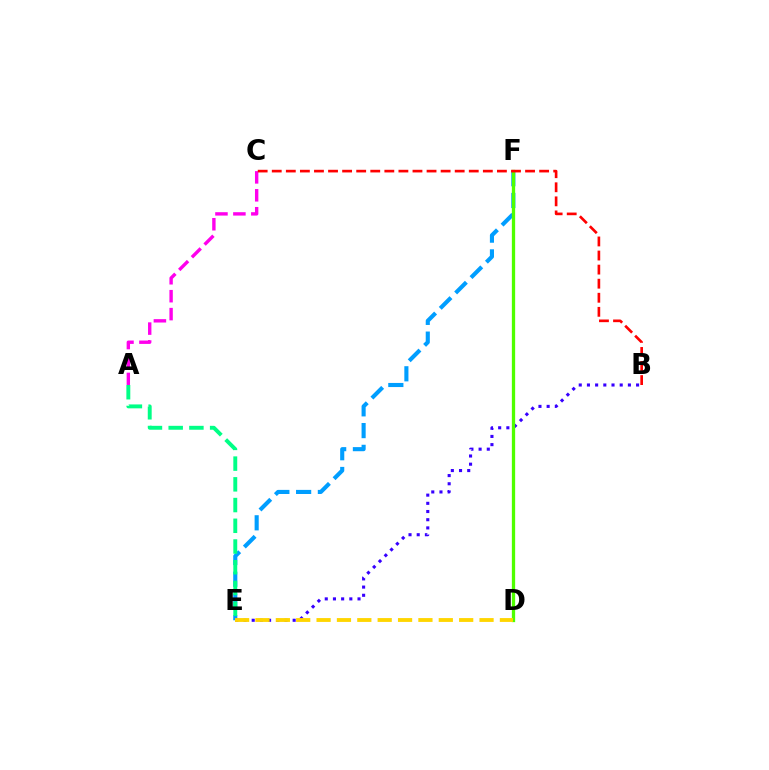{('E', 'F'): [{'color': '#009eff', 'line_style': 'dashed', 'thickness': 2.96}], ('B', 'E'): [{'color': '#3700ff', 'line_style': 'dotted', 'thickness': 2.23}], ('A', 'C'): [{'color': '#ff00ed', 'line_style': 'dashed', 'thickness': 2.44}], ('D', 'F'): [{'color': '#4fff00', 'line_style': 'solid', 'thickness': 2.37}], ('D', 'E'): [{'color': '#ffd500', 'line_style': 'dashed', 'thickness': 2.77}], ('B', 'C'): [{'color': '#ff0000', 'line_style': 'dashed', 'thickness': 1.91}], ('A', 'E'): [{'color': '#00ff86', 'line_style': 'dashed', 'thickness': 2.82}]}